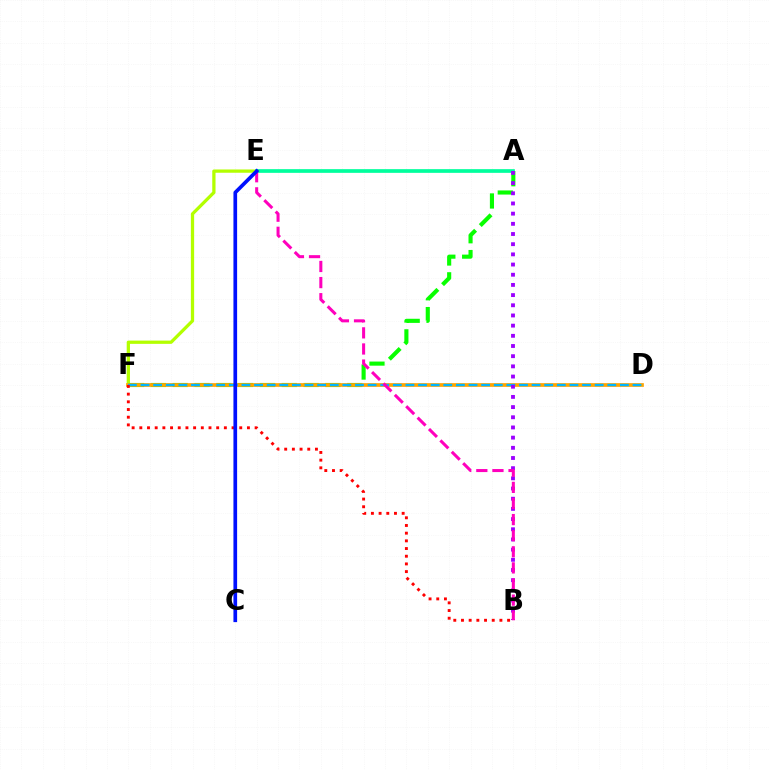{('E', 'F'): [{'color': '#b3ff00', 'line_style': 'solid', 'thickness': 2.35}], ('A', 'E'): [{'color': '#00ff9d', 'line_style': 'solid', 'thickness': 2.66}], ('A', 'F'): [{'color': '#08ff00', 'line_style': 'dashed', 'thickness': 2.96}], ('D', 'F'): [{'color': '#ffa500', 'line_style': 'solid', 'thickness': 2.67}, {'color': '#00b5ff', 'line_style': 'dashed', 'thickness': 1.71}], ('A', 'B'): [{'color': '#9b00ff', 'line_style': 'dotted', 'thickness': 2.77}], ('B', 'E'): [{'color': '#ff00bd', 'line_style': 'dashed', 'thickness': 2.19}], ('B', 'F'): [{'color': '#ff0000', 'line_style': 'dotted', 'thickness': 2.09}], ('C', 'E'): [{'color': '#0010ff', 'line_style': 'solid', 'thickness': 2.65}]}